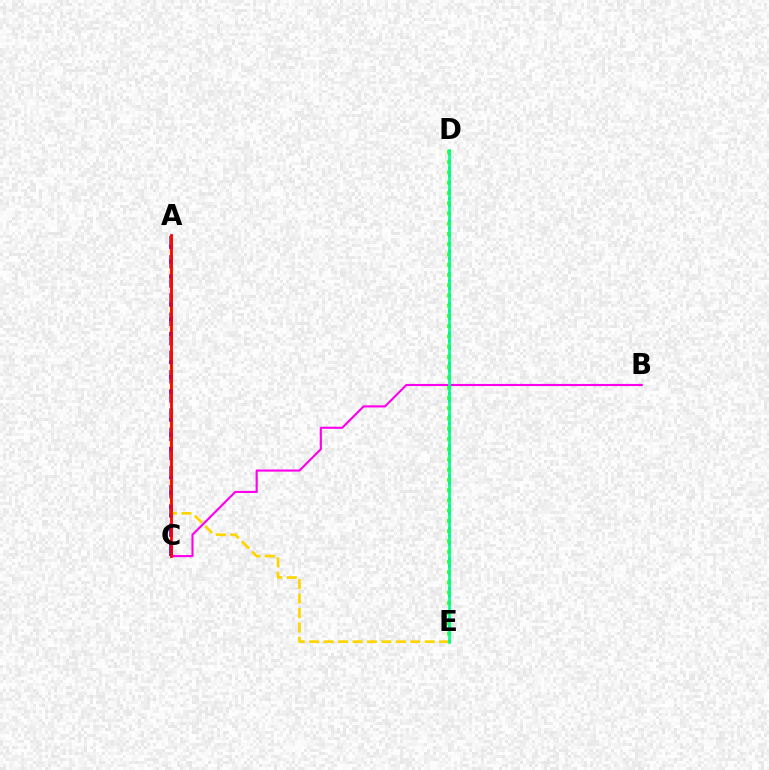{('D', 'E'): [{'color': '#009eff', 'line_style': 'dotted', 'thickness': 2.04}, {'color': '#4fff00', 'line_style': 'dotted', 'thickness': 2.78}, {'color': '#00ff86', 'line_style': 'solid', 'thickness': 1.91}], ('A', 'C'): [{'color': '#3700ff', 'line_style': 'dashed', 'thickness': 2.6}, {'color': '#ff0000', 'line_style': 'solid', 'thickness': 1.99}], ('A', 'E'): [{'color': '#ffd500', 'line_style': 'dashed', 'thickness': 1.96}], ('B', 'C'): [{'color': '#ff00ed', 'line_style': 'solid', 'thickness': 1.53}]}